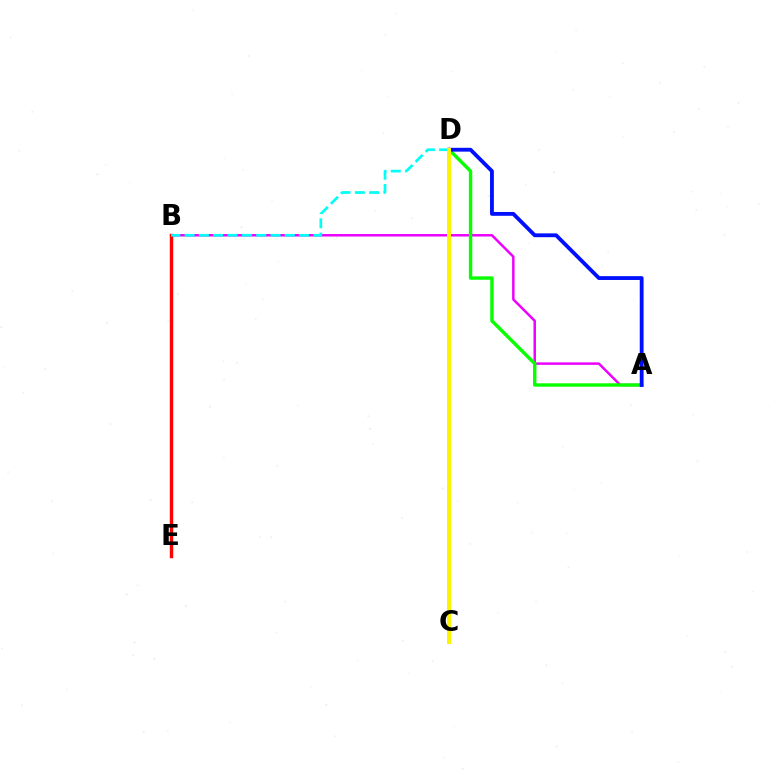{('A', 'B'): [{'color': '#ee00ff', 'line_style': 'solid', 'thickness': 1.78}], ('B', 'E'): [{'color': '#ff0000', 'line_style': 'solid', 'thickness': 2.45}], ('A', 'D'): [{'color': '#08ff00', 'line_style': 'solid', 'thickness': 2.45}, {'color': '#0010ff', 'line_style': 'solid', 'thickness': 2.76}], ('B', 'D'): [{'color': '#00fff6', 'line_style': 'dashed', 'thickness': 1.95}], ('C', 'D'): [{'color': '#fcf500', 'line_style': 'solid', 'thickness': 2.86}]}